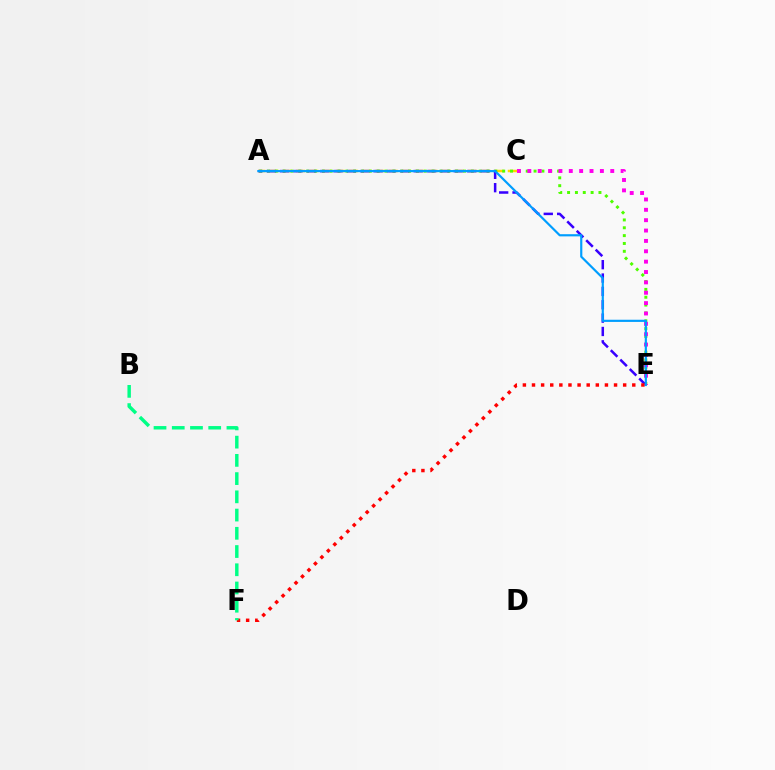{('A', 'C'): [{'color': '#ffd500', 'line_style': 'dashed', 'thickness': 1.8}], ('A', 'E'): [{'color': '#4fff00', 'line_style': 'dotted', 'thickness': 2.13}, {'color': '#3700ff', 'line_style': 'dashed', 'thickness': 1.81}, {'color': '#009eff', 'line_style': 'solid', 'thickness': 1.57}], ('C', 'E'): [{'color': '#ff00ed', 'line_style': 'dotted', 'thickness': 2.82}], ('E', 'F'): [{'color': '#ff0000', 'line_style': 'dotted', 'thickness': 2.48}], ('B', 'F'): [{'color': '#00ff86', 'line_style': 'dashed', 'thickness': 2.48}]}